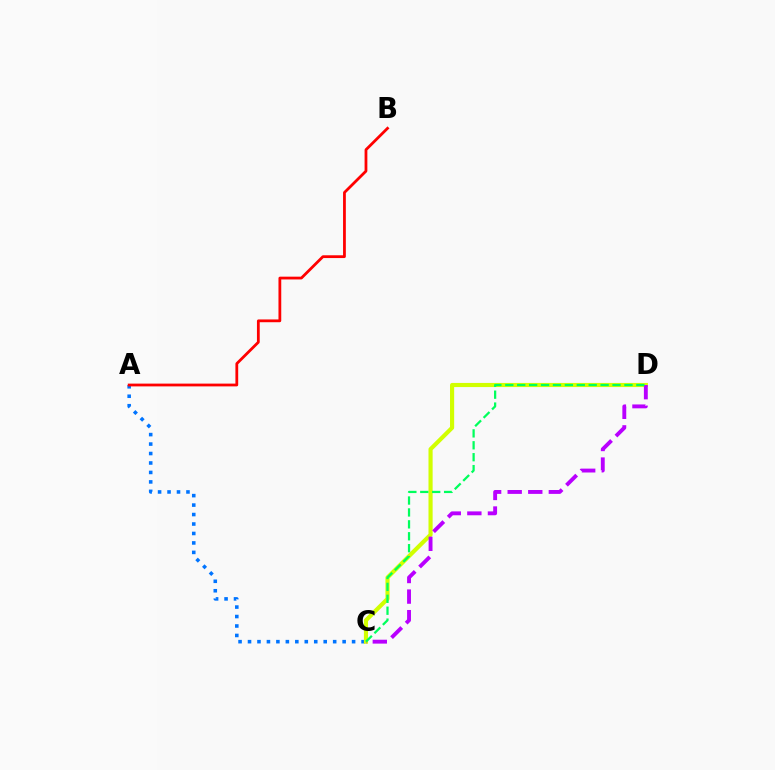{('A', 'C'): [{'color': '#0074ff', 'line_style': 'dotted', 'thickness': 2.57}], ('C', 'D'): [{'color': '#d1ff00', 'line_style': 'solid', 'thickness': 2.98}, {'color': '#b900ff', 'line_style': 'dashed', 'thickness': 2.8}, {'color': '#00ff5c', 'line_style': 'dashed', 'thickness': 1.62}], ('A', 'B'): [{'color': '#ff0000', 'line_style': 'solid', 'thickness': 2.0}]}